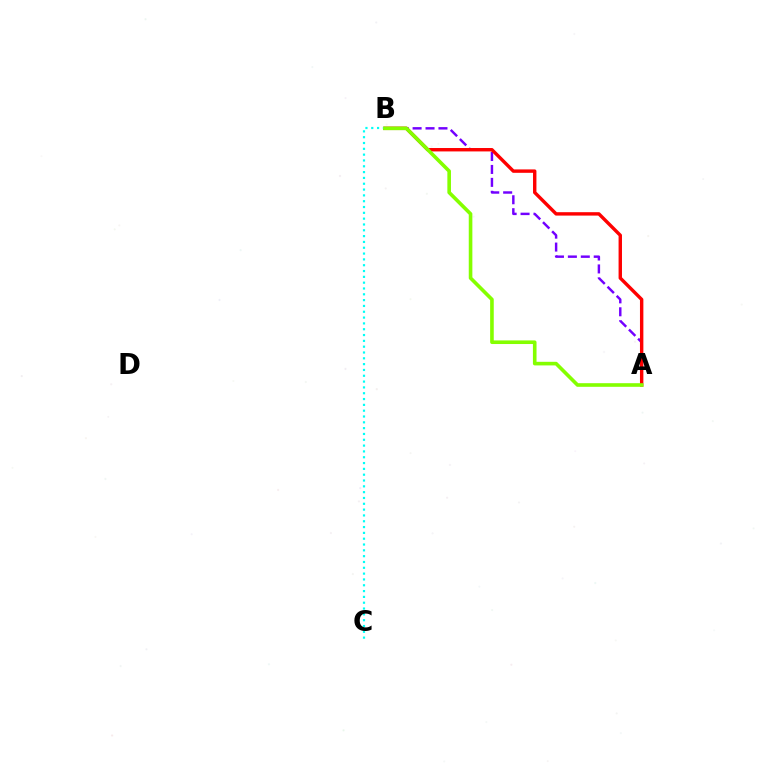{('A', 'B'): [{'color': '#7200ff', 'line_style': 'dashed', 'thickness': 1.76}, {'color': '#ff0000', 'line_style': 'solid', 'thickness': 2.45}, {'color': '#84ff00', 'line_style': 'solid', 'thickness': 2.6}], ('B', 'C'): [{'color': '#00fff6', 'line_style': 'dotted', 'thickness': 1.58}]}